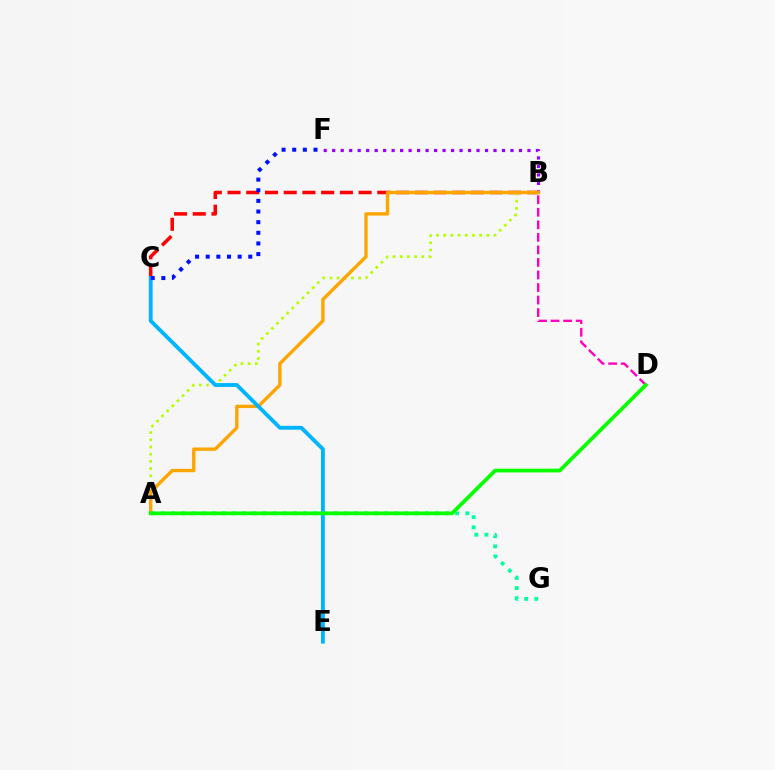{('B', 'C'): [{'color': '#ff0000', 'line_style': 'dashed', 'thickness': 2.54}], ('B', 'D'): [{'color': '#ff00bd', 'line_style': 'dashed', 'thickness': 1.7}], ('B', 'F'): [{'color': '#9b00ff', 'line_style': 'dotted', 'thickness': 2.31}], ('A', 'B'): [{'color': '#b3ff00', 'line_style': 'dotted', 'thickness': 1.96}, {'color': '#ffa500', 'line_style': 'solid', 'thickness': 2.43}], ('A', 'G'): [{'color': '#00ff9d', 'line_style': 'dotted', 'thickness': 2.76}], ('C', 'E'): [{'color': '#00b5ff', 'line_style': 'solid', 'thickness': 2.78}], ('A', 'D'): [{'color': '#08ff00', 'line_style': 'solid', 'thickness': 2.68}], ('C', 'F'): [{'color': '#0010ff', 'line_style': 'dotted', 'thickness': 2.89}]}